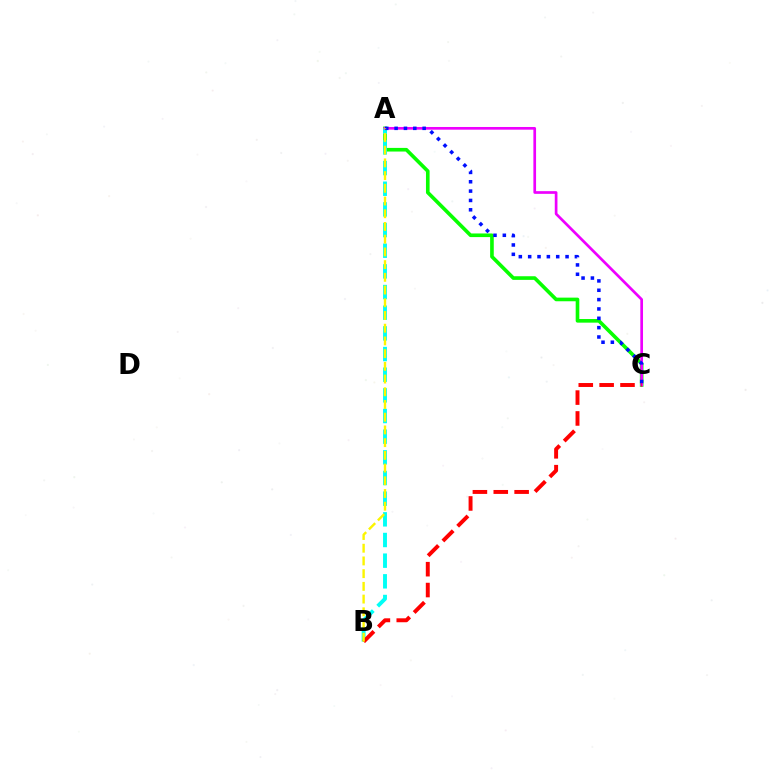{('A', 'C'): [{'color': '#08ff00', 'line_style': 'solid', 'thickness': 2.61}, {'color': '#ee00ff', 'line_style': 'solid', 'thickness': 1.94}, {'color': '#0010ff', 'line_style': 'dotted', 'thickness': 2.54}], ('A', 'B'): [{'color': '#00fff6', 'line_style': 'dashed', 'thickness': 2.81}, {'color': '#fcf500', 'line_style': 'dashed', 'thickness': 1.73}], ('B', 'C'): [{'color': '#ff0000', 'line_style': 'dashed', 'thickness': 2.83}]}